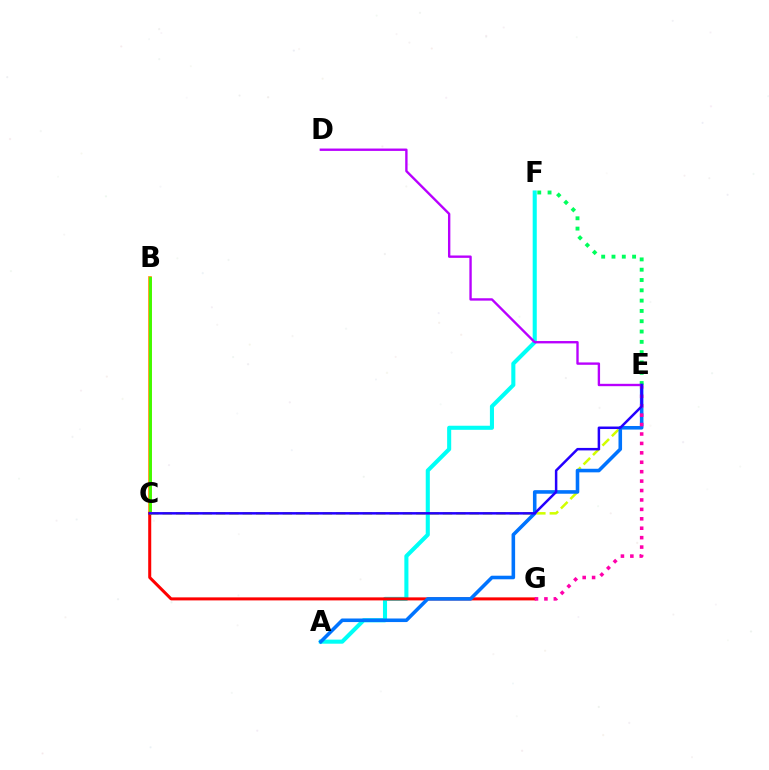{('A', 'F'): [{'color': '#00fff6', 'line_style': 'solid', 'thickness': 2.94}], ('B', 'C'): [{'color': '#ff9400', 'line_style': 'solid', 'thickness': 2.64}, {'color': '#3dff00', 'line_style': 'solid', 'thickness': 2.05}], ('C', 'G'): [{'color': '#ff0000', 'line_style': 'solid', 'thickness': 2.18}], ('C', 'E'): [{'color': '#d1ff00', 'line_style': 'dashed', 'thickness': 1.81}, {'color': '#2500ff', 'line_style': 'solid', 'thickness': 1.8}], ('A', 'E'): [{'color': '#0074ff', 'line_style': 'solid', 'thickness': 2.57}], ('E', 'G'): [{'color': '#ff00ac', 'line_style': 'dotted', 'thickness': 2.56}], ('E', 'F'): [{'color': '#00ff5c', 'line_style': 'dotted', 'thickness': 2.8}], ('D', 'E'): [{'color': '#b900ff', 'line_style': 'solid', 'thickness': 1.71}]}